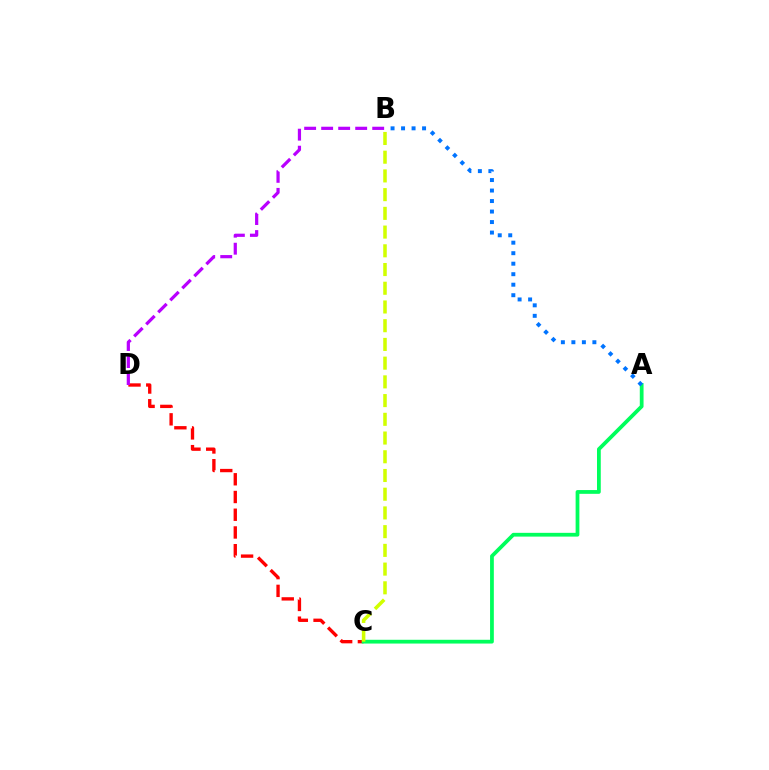{('C', 'D'): [{'color': '#ff0000', 'line_style': 'dashed', 'thickness': 2.41}], ('A', 'C'): [{'color': '#00ff5c', 'line_style': 'solid', 'thickness': 2.71}], ('B', 'D'): [{'color': '#b900ff', 'line_style': 'dashed', 'thickness': 2.31}], ('B', 'C'): [{'color': '#d1ff00', 'line_style': 'dashed', 'thickness': 2.54}], ('A', 'B'): [{'color': '#0074ff', 'line_style': 'dotted', 'thickness': 2.85}]}